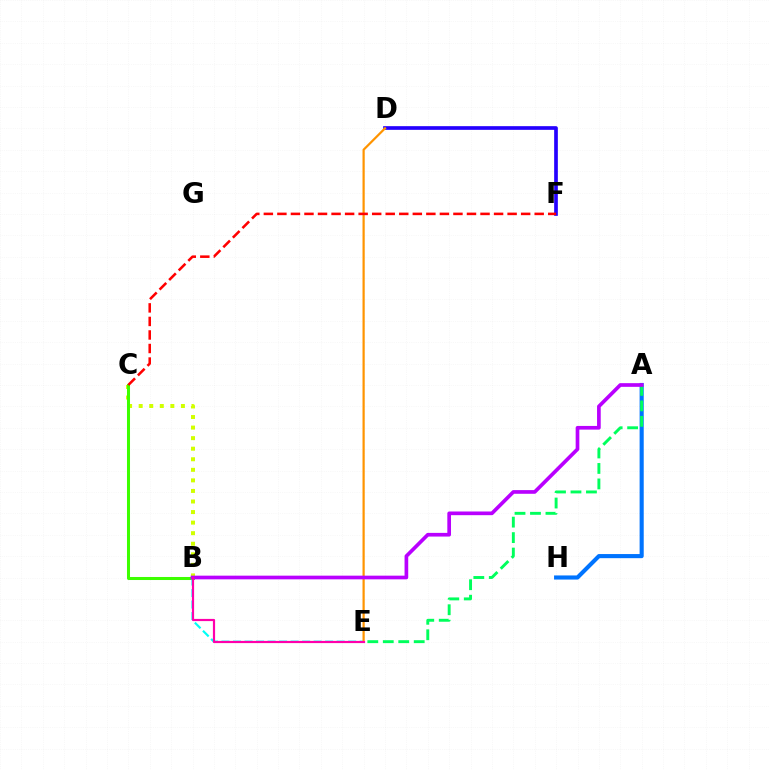{('B', 'C'): [{'color': '#d1ff00', 'line_style': 'dotted', 'thickness': 2.87}, {'color': '#3dff00', 'line_style': 'solid', 'thickness': 2.18}], ('A', 'H'): [{'color': '#0074ff', 'line_style': 'solid', 'thickness': 2.96}], ('A', 'E'): [{'color': '#00ff5c', 'line_style': 'dashed', 'thickness': 2.1}], ('D', 'F'): [{'color': '#2500ff', 'line_style': 'solid', 'thickness': 2.65}], ('B', 'E'): [{'color': '#00fff6', 'line_style': 'dashed', 'thickness': 1.56}, {'color': '#ff00ac', 'line_style': 'solid', 'thickness': 1.57}], ('D', 'E'): [{'color': '#ff9400', 'line_style': 'solid', 'thickness': 1.59}], ('C', 'F'): [{'color': '#ff0000', 'line_style': 'dashed', 'thickness': 1.84}], ('A', 'B'): [{'color': '#b900ff', 'line_style': 'solid', 'thickness': 2.65}]}